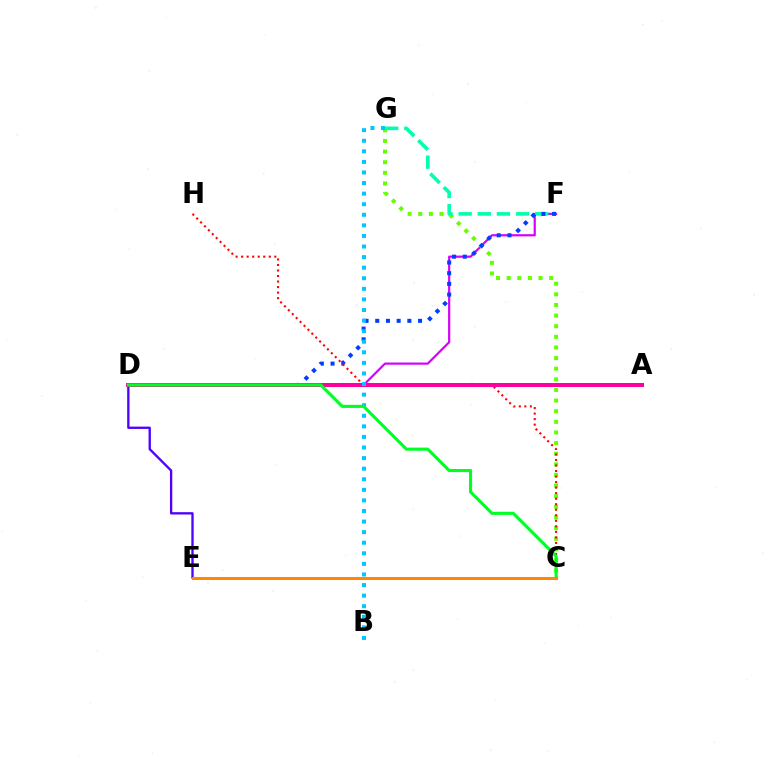{('D', 'E'): [{'color': '#4f00ff', 'line_style': 'solid', 'thickness': 1.68}], ('D', 'F'): [{'color': '#d600ff', 'line_style': 'solid', 'thickness': 1.58}, {'color': '#003fff', 'line_style': 'dotted', 'thickness': 2.91}], ('C', 'G'): [{'color': '#66ff00', 'line_style': 'dotted', 'thickness': 2.89}], ('F', 'G'): [{'color': '#00ffaf', 'line_style': 'dashed', 'thickness': 2.6}], ('A', 'D'): [{'color': '#eeff00', 'line_style': 'dotted', 'thickness': 1.67}, {'color': '#ff00a0', 'line_style': 'solid', 'thickness': 2.87}], ('C', 'H'): [{'color': '#ff0000', 'line_style': 'dotted', 'thickness': 1.5}], ('B', 'G'): [{'color': '#00c7ff', 'line_style': 'dotted', 'thickness': 2.87}], ('C', 'D'): [{'color': '#00ff27', 'line_style': 'solid', 'thickness': 2.23}], ('C', 'E'): [{'color': '#ff8800', 'line_style': 'solid', 'thickness': 2.17}]}